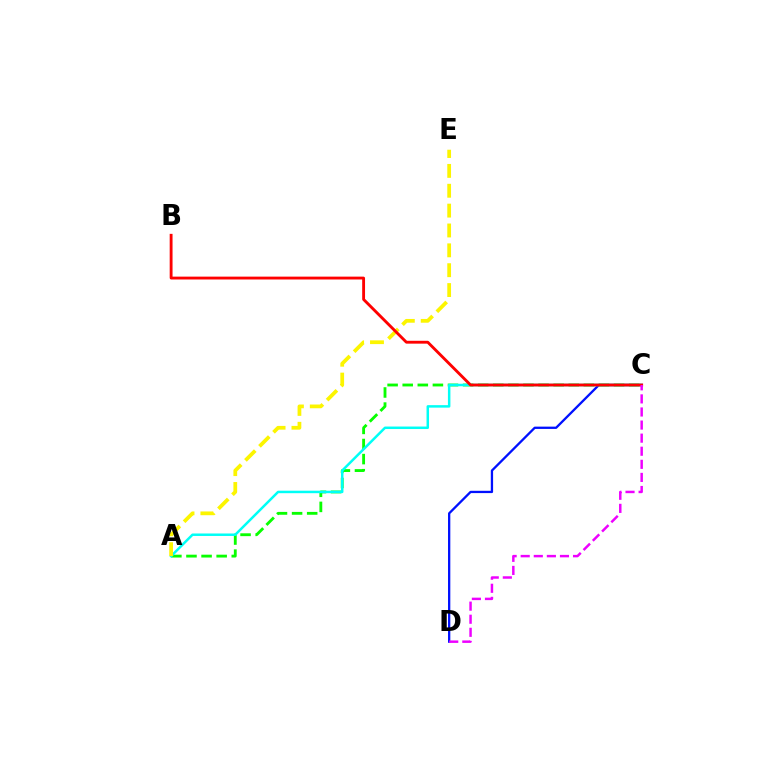{('C', 'D'): [{'color': '#0010ff', 'line_style': 'solid', 'thickness': 1.65}, {'color': '#ee00ff', 'line_style': 'dashed', 'thickness': 1.78}], ('A', 'C'): [{'color': '#08ff00', 'line_style': 'dashed', 'thickness': 2.05}, {'color': '#00fff6', 'line_style': 'solid', 'thickness': 1.79}], ('A', 'E'): [{'color': '#fcf500', 'line_style': 'dashed', 'thickness': 2.7}], ('B', 'C'): [{'color': '#ff0000', 'line_style': 'solid', 'thickness': 2.06}]}